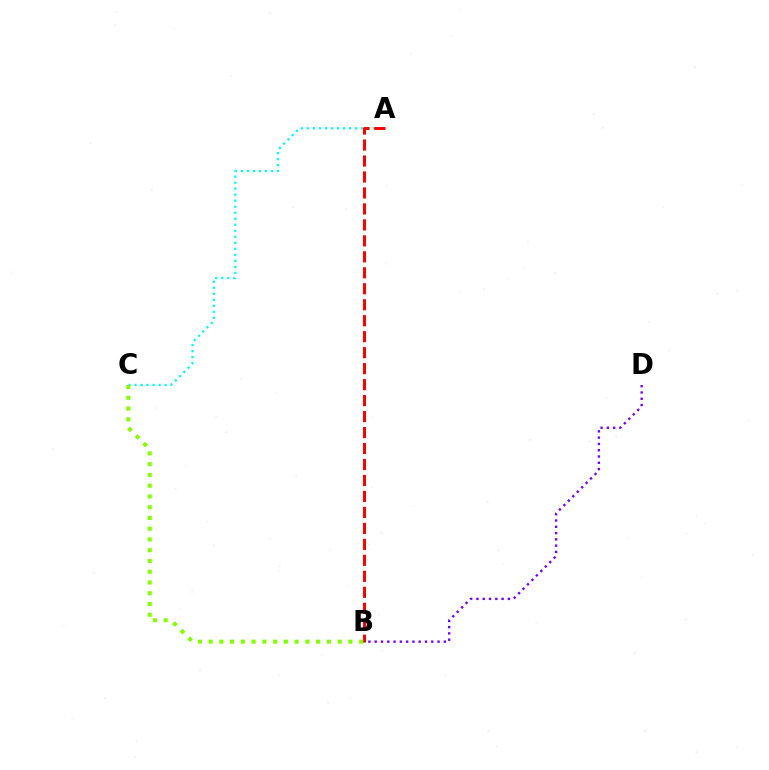{('A', 'C'): [{'color': '#00fff6', 'line_style': 'dotted', 'thickness': 1.64}], ('B', 'D'): [{'color': '#7200ff', 'line_style': 'dotted', 'thickness': 1.71}], ('A', 'B'): [{'color': '#ff0000', 'line_style': 'dashed', 'thickness': 2.17}], ('B', 'C'): [{'color': '#84ff00', 'line_style': 'dotted', 'thickness': 2.92}]}